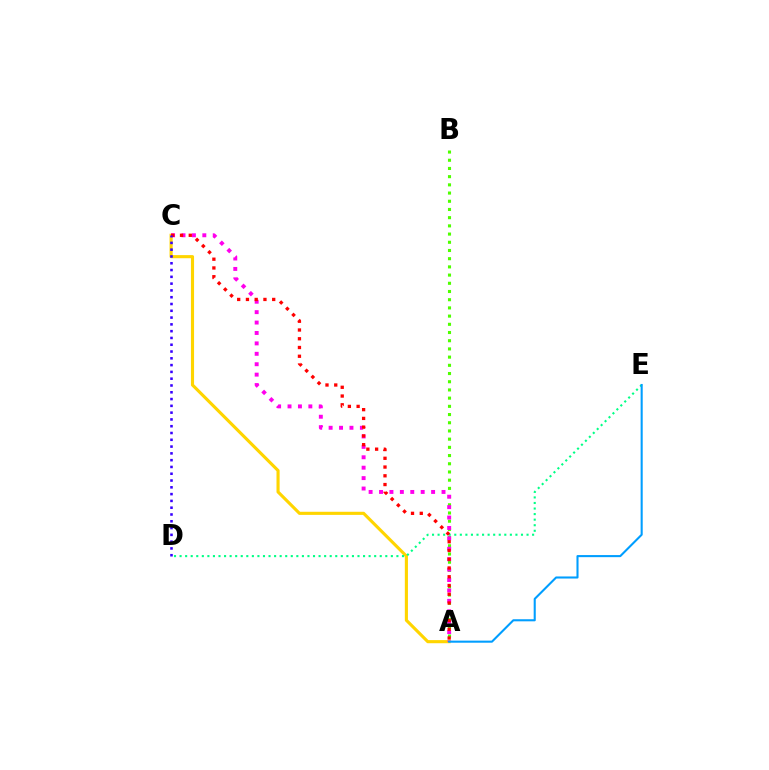{('A', 'C'): [{'color': '#ffd500', 'line_style': 'solid', 'thickness': 2.25}, {'color': '#ff00ed', 'line_style': 'dotted', 'thickness': 2.83}, {'color': '#ff0000', 'line_style': 'dotted', 'thickness': 2.38}], ('A', 'B'): [{'color': '#4fff00', 'line_style': 'dotted', 'thickness': 2.23}], ('D', 'E'): [{'color': '#00ff86', 'line_style': 'dotted', 'thickness': 1.51}], ('A', 'E'): [{'color': '#009eff', 'line_style': 'solid', 'thickness': 1.5}], ('C', 'D'): [{'color': '#3700ff', 'line_style': 'dotted', 'thickness': 1.84}]}